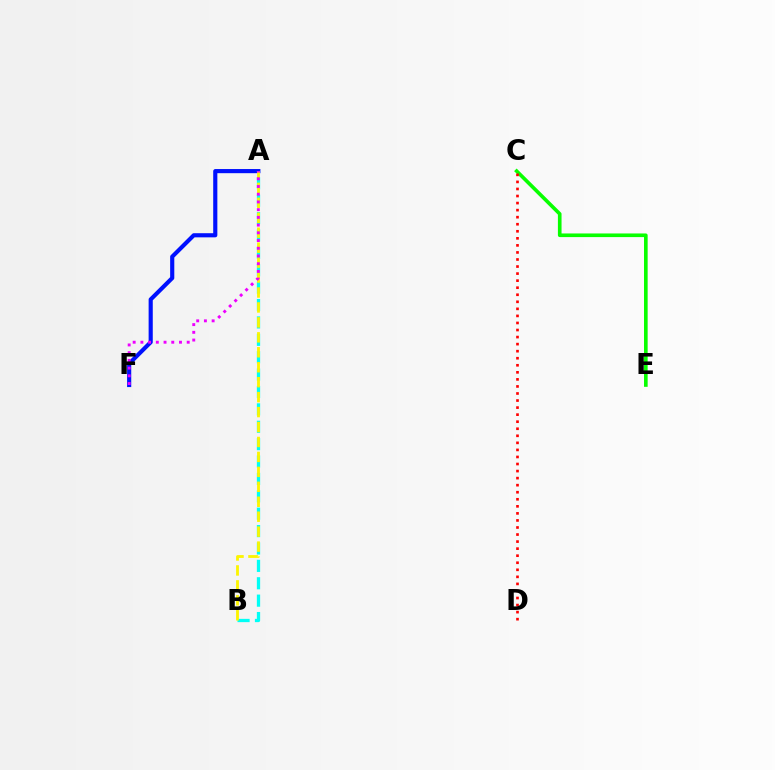{('A', 'F'): [{'color': '#0010ff', 'line_style': 'solid', 'thickness': 2.98}, {'color': '#ee00ff', 'line_style': 'dotted', 'thickness': 2.1}], ('C', 'E'): [{'color': '#08ff00', 'line_style': 'solid', 'thickness': 2.62}], ('C', 'D'): [{'color': '#ff0000', 'line_style': 'dotted', 'thickness': 1.92}], ('A', 'B'): [{'color': '#00fff6', 'line_style': 'dashed', 'thickness': 2.36}, {'color': '#fcf500', 'line_style': 'dashed', 'thickness': 2.03}]}